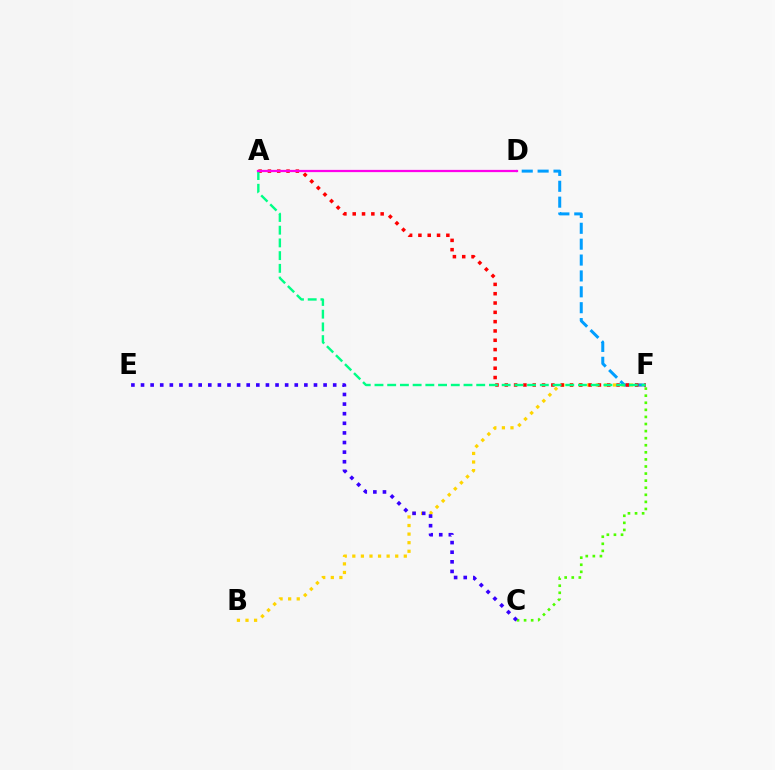{('B', 'F'): [{'color': '#ffd500', 'line_style': 'dotted', 'thickness': 2.33}], ('C', 'F'): [{'color': '#4fff00', 'line_style': 'dotted', 'thickness': 1.92}], ('D', 'F'): [{'color': '#009eff', 'line_style': 'dashed', 'thickness': 2.16}], ('C', 'E'): [{'color': '#3700ff', 'line_style': 'dotted', 'thickness': 2.61}], ('A', 'F'): [{'color': '#ff0000', 'line_style': 'dotted', 'thickness': 2.53}, {'color': '#00ff86', 'line_style': 'dashed', 'thickness': 1.73}], ('A', 'D'): [{'color': '#ff00ed', 'line_style': 'solid', 'thickness': 1.62}]}